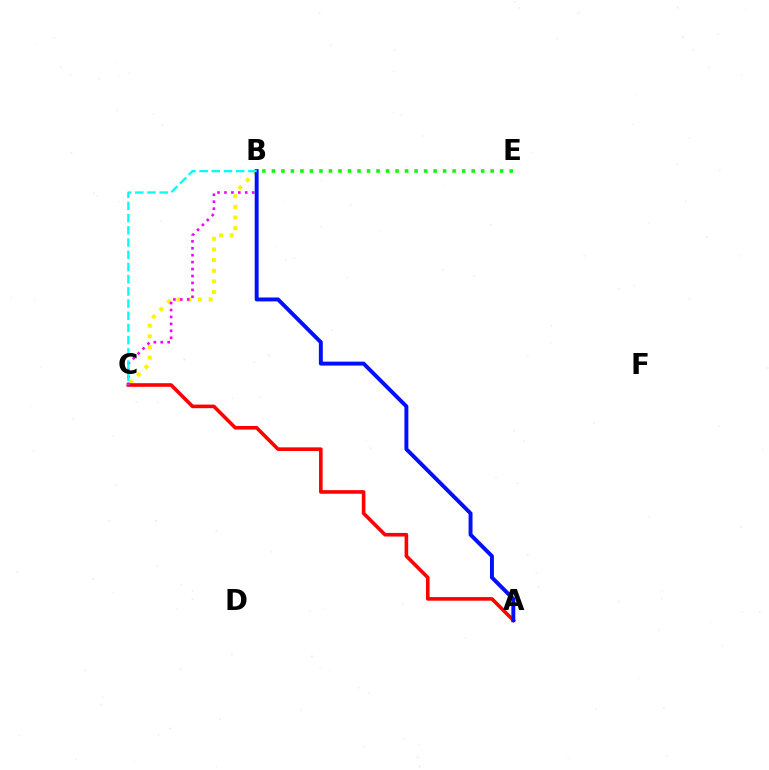{('B', 'C'): [{'color': '#fcf500', 'line_style': 'dotted', 'thickness': 2.9}, {'color': '#ee00ff', 'line_style': 'dotted', 'thickness': 1.88}, {'color': '#00fff6', 'line_style': 'dashed', 'thickness': 1.66}], ('A', 'C'): [{'color': '#ff0000', 'line_style': 'solid', 'thickness': 2.6}], ('A', 'B'): [{'color': '#0010ff', 'line_style': 'solid', 'thickness': 2.83}], ('B', 'E'): [{'color': '#08ff00', 'line_style': 'dotted', 'thickness': 2.58}]}